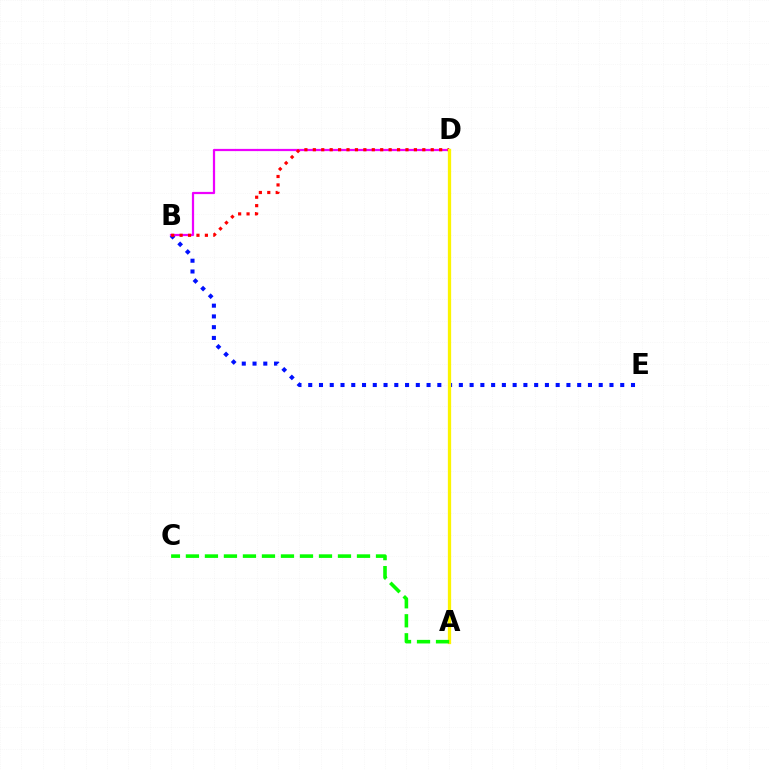{('B', 'E'): [{'color': '#0010ff', 'line_style': 'dotted', 'thickness': 2.92}], ('A', 'D'): [{'color': '#00fff6', 'line_style': 'dashed', 'thickness': 2.01}, {'color': '#fcf500', 'line_style': 'solid', 'thickness': 2.36}], ('B', 'D'): [{'color': '#ee00ff', 'line_style': 'solid', 'thickness': 1.6}, {'color': '#ff0000', 'line_style': 'dotted', 'thickness': 2.29}], ('A', 'C'): [{'color': '#08ff00', 'line_style': 'dashed', 'thickness': 2.58}]}